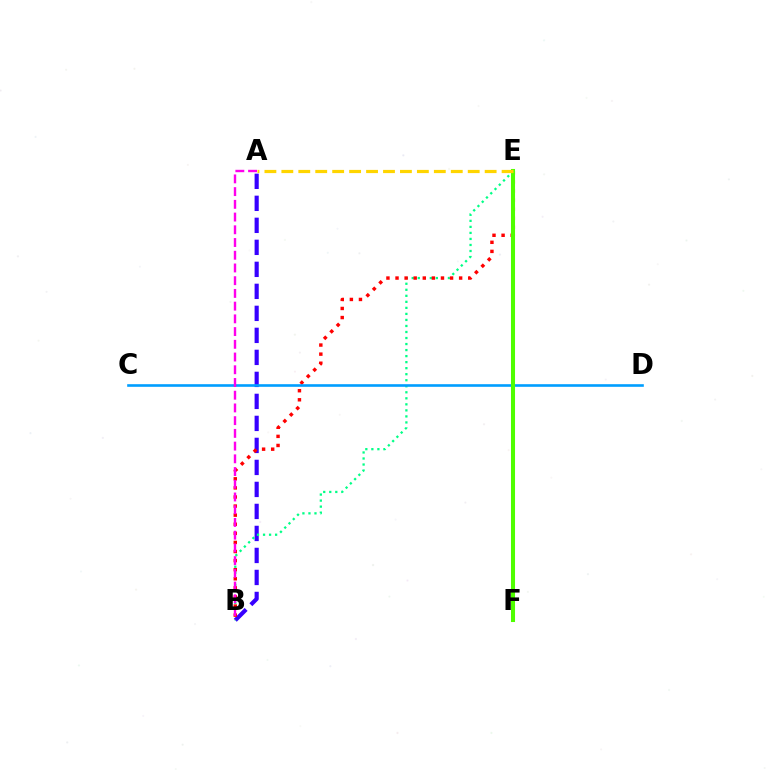{('A', 'B'): [{'color': '#3700ff', 'line_style': 'dashed', 'thickness': 2.99}, {'color': '#ff00ed', 'line_style': 'dashed', 'thickness': 1.73}], ('B', 'E'): [{'color': '#00ff86', 'line_style': 'dotted', 'thickness': 1.64}, {'color': '#ff0000', 'line_style': 'dotted', 'thickness': 2.47}], ('C', 'D'): [{'color': '#009eff', 'line_style': 'solid', 'thickness': 1.89}], ('E', 'F'): [{'color': '#4fff00', 'line_style': 'solid', 'thickness': 2.93}], ('A', 'E'): [{'color': '#ffd500', 'line_style': 'dashed', 'thickness': 2.3}]}